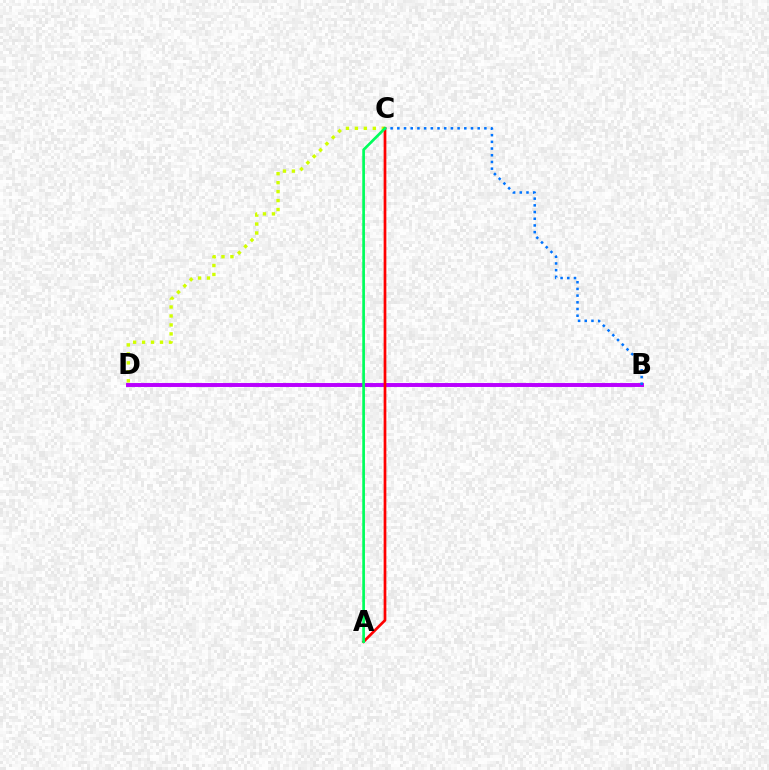{('C', 'D'): [{'color': '#d1ff00', 'line_style': 'dotted', 'thickness': 2.44}], ('B', 'D'): [{'color': '#b900ff', 'line_style': 'solid', 'thickness': 2.83}], ('A', 'C'): [{'color': '#ff0000', 'line_style': 'solid', 'thickness': 1.95}, {'color': '#00ff5c', 'line_style': 'solid', 'thickness': 1.94}], ('B', 'C'): [{'color': '#0074ff', 'line_style': 'dotted', 'thickness': 1.82}]}